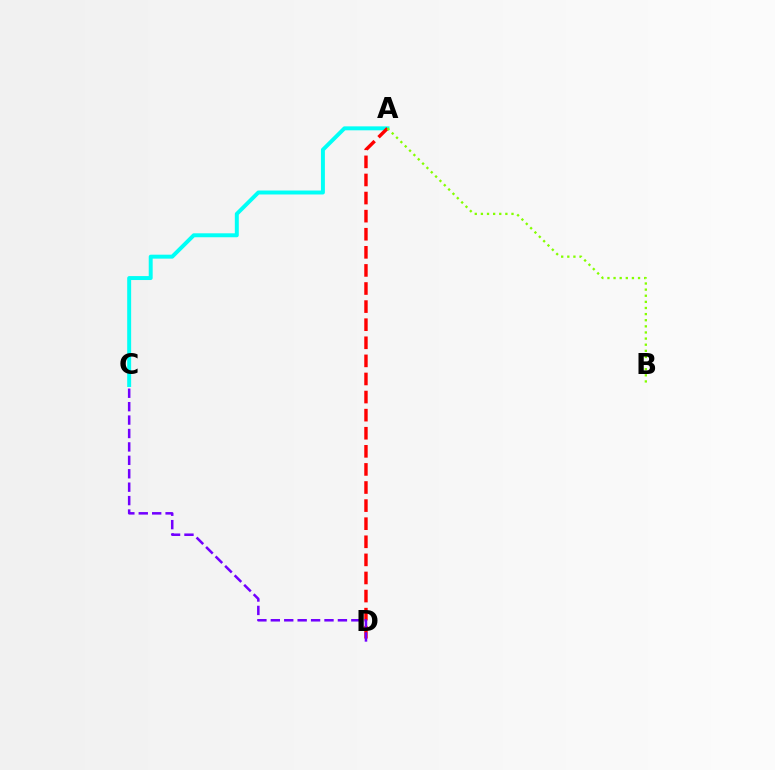{('A', 'C'): [{'color': '#00fff6', 'line_style': 'solid', 'thickness': 2.85}], ('A', 'D'): [{'color': '#ff0000', 'line_style': 'dashed', 'thickness': 2.46}], ('C', 'D'): [{'color': '#7200ff', 'line_style': 'dashed', 'thickness': 1.82}], ('A', 'B'): [{'color': '#84ff00', 'line_style': 'dotted', 'thickness': 1.66}]}